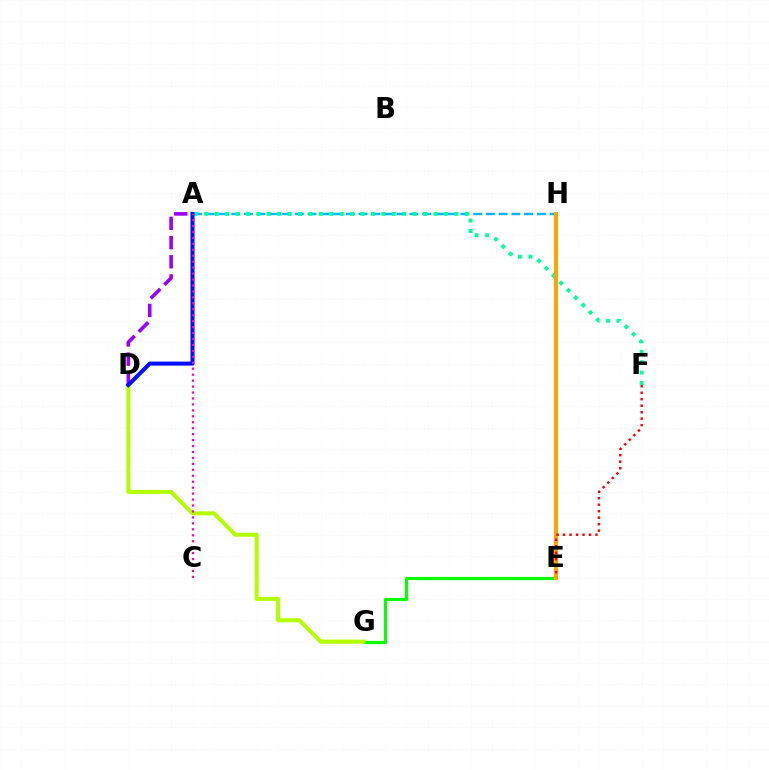{('A', 'H'): [{'color': '#00b5ff', 'line_style': 'dashed', 'thickness': 1.73}], ('E', 'G'): [{'color': '#08ff00', 'line_style': 'solid', 'thickness': 2.26}], ('A', 'F'): [{'color': '#00ff9d', 'line_style': 'dotted', 'thickness': 2.83}], ('E', 'H'): [{'color': '#ffa500', 'line_style': 'solid', 'thickness': 2.9}], ('E', 'F'): [{'color': '#ff0000', 'line_style': 'dotted', 'thickness': 1.76}], ('D', 'G'): [{'color': '#b3ff00', 'line_style': 'solid', 'thickness': 2.88}], ('A', 'D'): [{'color': '#9b00ff', 'line_style': 'dashed', 'thickness': 2.61}, {'color': '#0010ff', 'line_style': 'solid', 'thickness': 2.91}], ('A', 'C'): [{'color': '#ff00bd', 'line_style': 'dotted', 'thickness': 1.62}]}